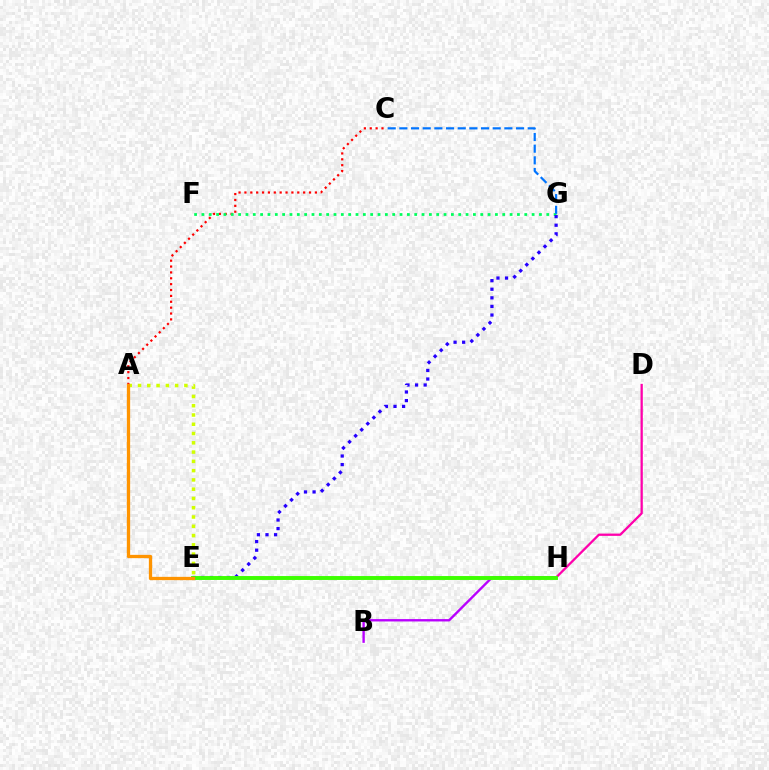{('A', 'E'): [{'color': '#d1ff00', 'line_style': 'dotted', 'thickness': 2.52}, {'color': '#ff9400', 'line_style': 'solid', 'thickness': 2.37}], ('A', 'C'): [{'color': '#ff0000', 'line_style': 'dotted', 'thickness': 1.6}], ('F', 'G'): [{'color': '#00ff5c', 'line_style': 'dotted', 'thickness': 1.99}], ('D', 'H'): [{'color': '#ff00ac', 'line_style': 'solid', 'thickness': 1.65}], ('C', 'G'): [{'color': '#0074ff', 'line_style': 'dashed', 'thickness': 1.59}], ('E', 'H'): [{'color': '#00fff6', 'line_style': 'dotted', 'thickness': 1.71}, {'color': '#3dff00', 'line_style': 'solid', 'thickness': 2.81}], ('E', 'G'): [{'color': '#2500ff', 'line_style': 'dotted', 'thickness': 2.33}], ('B', 'H'): [{'color': '#b900ff', 'line_style': 'solid', 'thickness': 1.7}]}